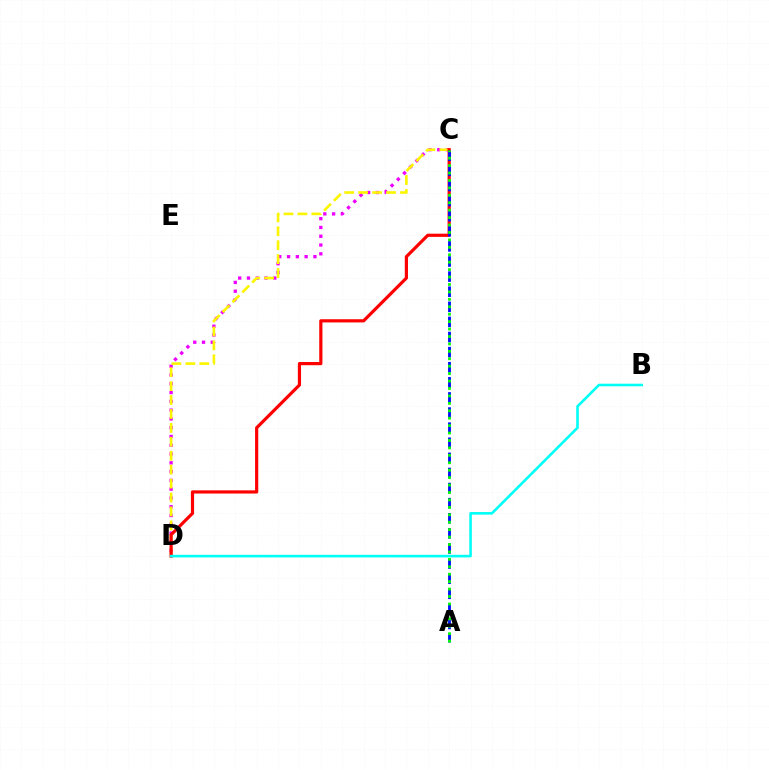{('C', 'D'): [{'color': '#ee00ff', 'line_style': 'dotted', 'thickness': 2.39}, {'color': '#fcf500', 'line_style': 'dashed', 'thickness': 1.89}, {'color': '#ff0000', 'line_style': 'solid', 'thickness': 2.3}], ('A', 'C'): [{'color': '#0010ff', 'line_style': 'dashed', 'thickness': 2.05}, {'color': '#08ff00', 'line_style': 'dotted', 'thickness': 2.02}], ('B', 'D'): [{'color': '#00fff6', 'line_style': 'solid', 'thickness': 1.87}]}